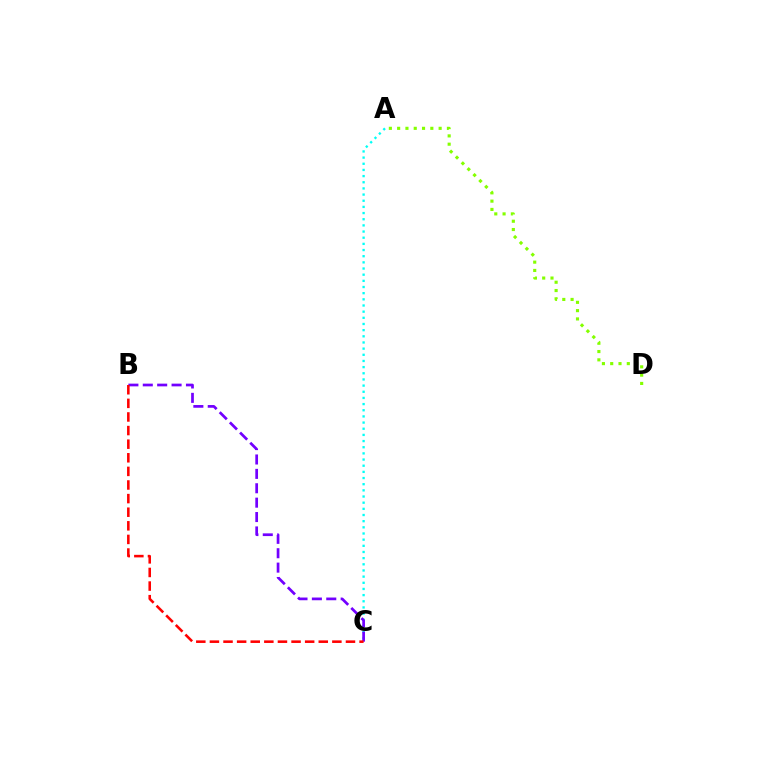{('A', 'C'): [{'color': '#00fff6', 'line_style': 'dotted', 'thickness': 1.67}], ('A', 'D'): [{'color': '#84ff00', 'line_style': 'dotted', 'thickness': 2.25}], ('B', 'C'): [{'color': '#7200ff', 'line_style': 'dashed', 'thickness': 1.96}, {'color': '#ff0000', 'line_style': 'dashed', 'thickness': 1.85}]}